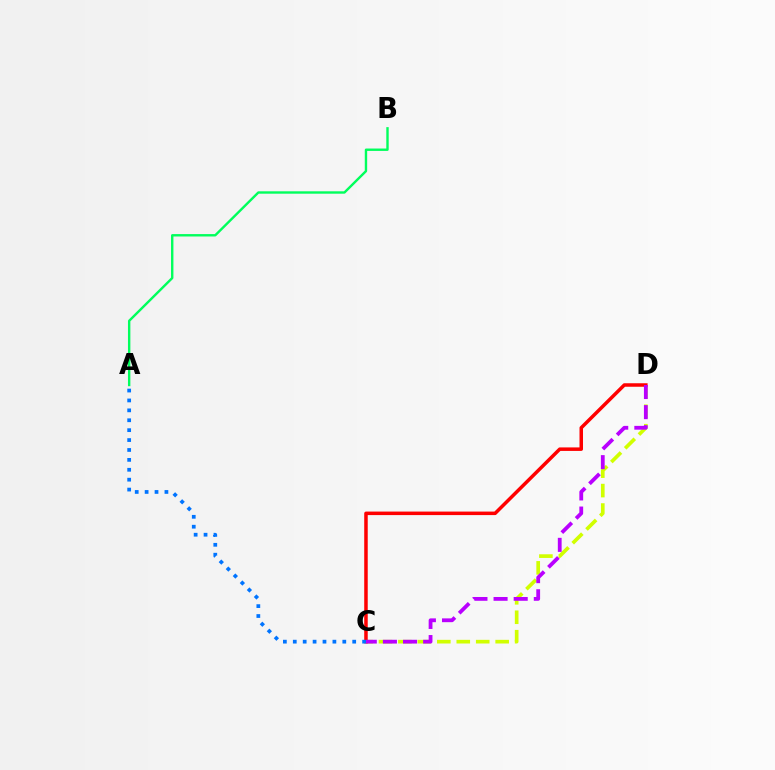{('C', 'D'): [{'color': '#d1ff00', 'line_style': 'dashed', 'thickness': 2.64}, {'color': '#ff0000', 'line_style': 'solid', 'thickness': 2.53}, {'color': '#b900ff', 'line_style': 'dashed', 'thickness': 2.73}], ('A', 'B'): [{'color': '#00ff5c', 'line_style': 'solid', 'thickness': 1.72}], ('A', 'C'): [{'color': '#0074ff', 'line_style': 'dotted', 'thickness': 2.69}]}